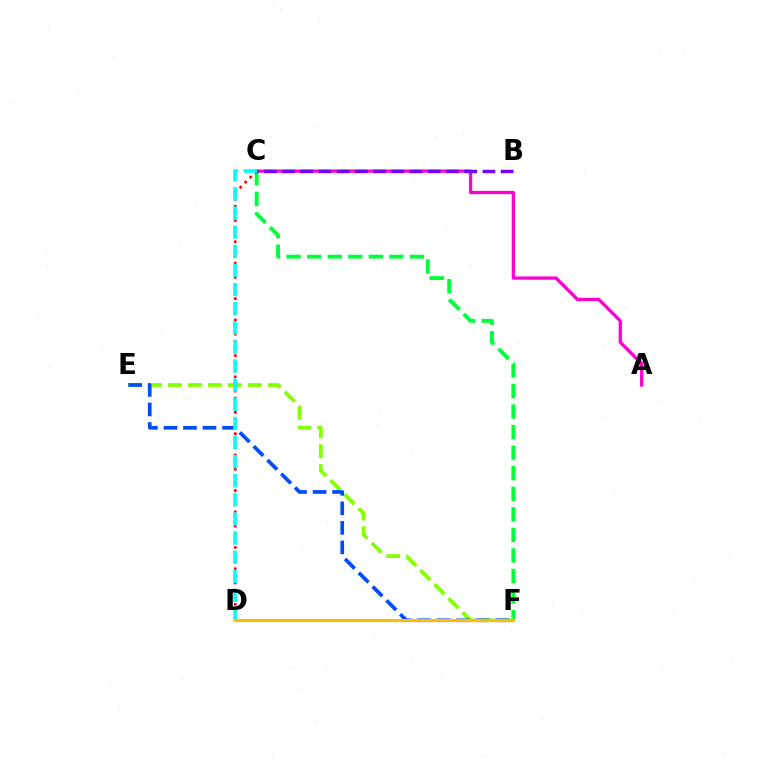{('C', 'F'): [{'color': '#00ff39', 'line_style': 'dashed', 'thickness': 2.79}], ('A', 'C'): [{'color': '#ff00cf', 'line_style': 'solid', 'thickness': 2.35}], ('B', 'C'): [{'color': '#7200ff', 'line_style': 'dashed', 'thickness': 2.48}], ('E', 'F'): [{'color': '#84ff00', 'line_style': 'dashed', 'thickness': 2.71}, {'color': '#004bff', 'line_style': 'dashed', 'thickness': 2.65}], ('C', 'D'): [{'color': '#ff0000', 'line_style': 'dotted', 'thickness': 1.93}, {'color': '#00fff6', 'line_style': 'dashed', 'thickness': 2.6}], ('D', 'F'): [{'color': '#ffbd00', 'line_style': 'solid', 'thickness': 2.23}]}